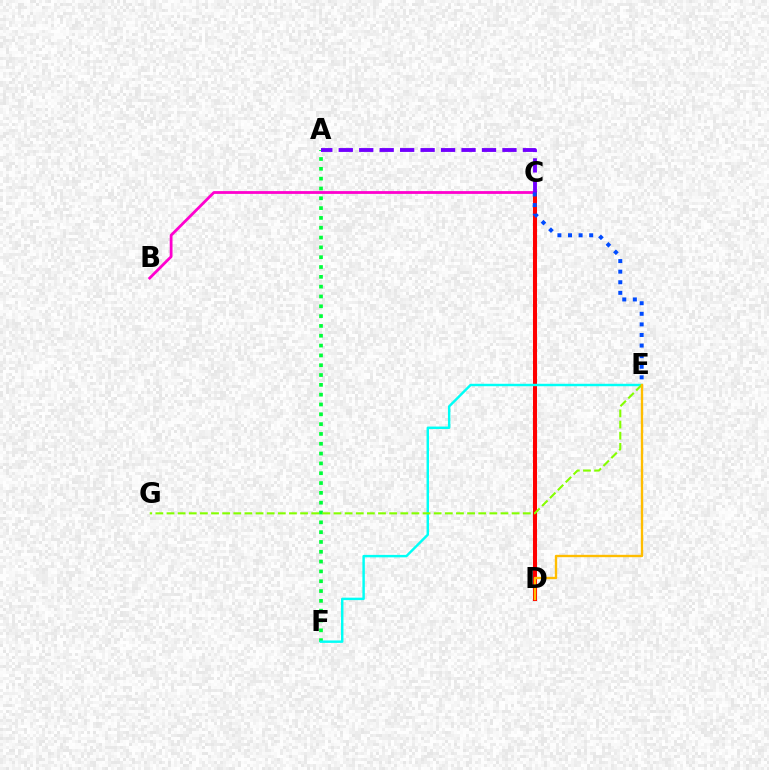{('A', 'F'): [{'color': '#00ff39', 'line_style': 'dotted', 'thickness': 2.67}], ('C', 'D'): [{'color': '#ff0000', 'line_style': 'solid', 'thickness': 2.92}], ('B', 'C'): [{'color': '#ff00cf', 'line_style': 'solid', 'thickness': 2.01}], ('E', 'F'): [{'color': '#00fff6', 'line_style': 'solid', 'thickness': 1.76}], ('E', 'G'): [{'color': '#84ff00', 'line_style': 'dashed', 'thickness': 1.51}], ('D', 'E'): [{'color': '#ffbd00', 'line_style': 'solid', 'thickness': 1.71}], ('A', 'C'): [{'color': '#7200ff', 'line_style': 'dashed', 'thickness': 2.78}], ('C', 'E'): [{'color': '#004bff', 'line_style': 'dotted', 'thickness': 2.88}]}